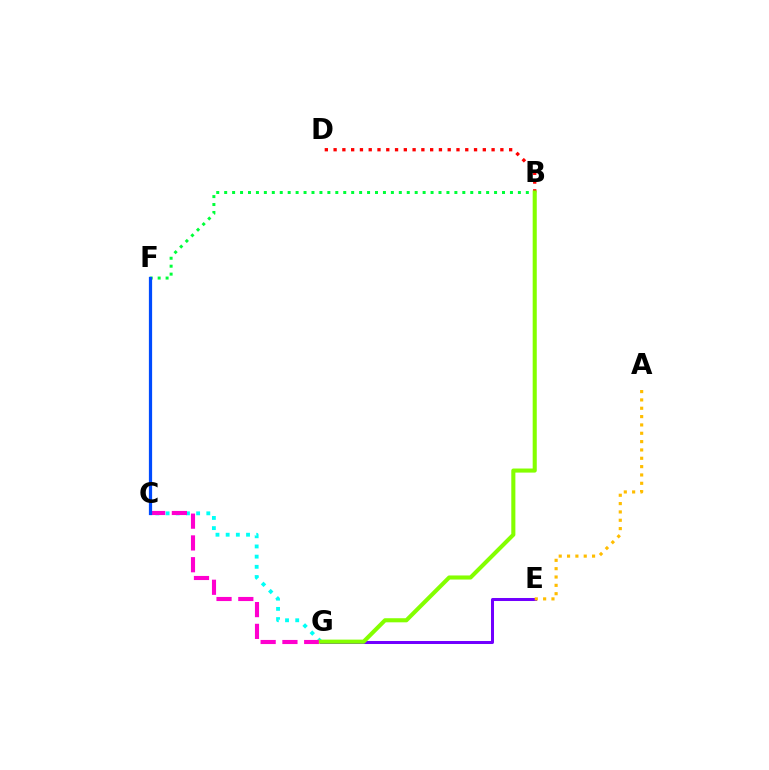{('E', 'G'): [{'color': '#7200ff', 'line_style': 'solid', 'thickness': 2.17}], ('B', 'F'): [{'color': '#00ff39', 'line_style': 'dotted', 'thickness': 2.16}], ('A', 'E'): [{'color': '#ffbd00', 'line_style': 'dotted', 'thickness': 2.27}], ('B', 'D'): [{'color': '#ff0000', 'line_style': 'dotted', 'thickness': 2.38}], ('C', 'G'): [{'color': '#00fff6', 'line_style': 'dotted', 'thickness': 2.77}, {'color': '#ff00cf', 'line_style': 'dashed', 'thickness': 2.96}], ('B', 'G'): [{'color': '#84ff00', 'line_style': 'solid', 'thickness': 2.94}], ('C', 'F'): [{'color': '#004bff', 'line_style': 'solid', 'thickness': 2.32}]}